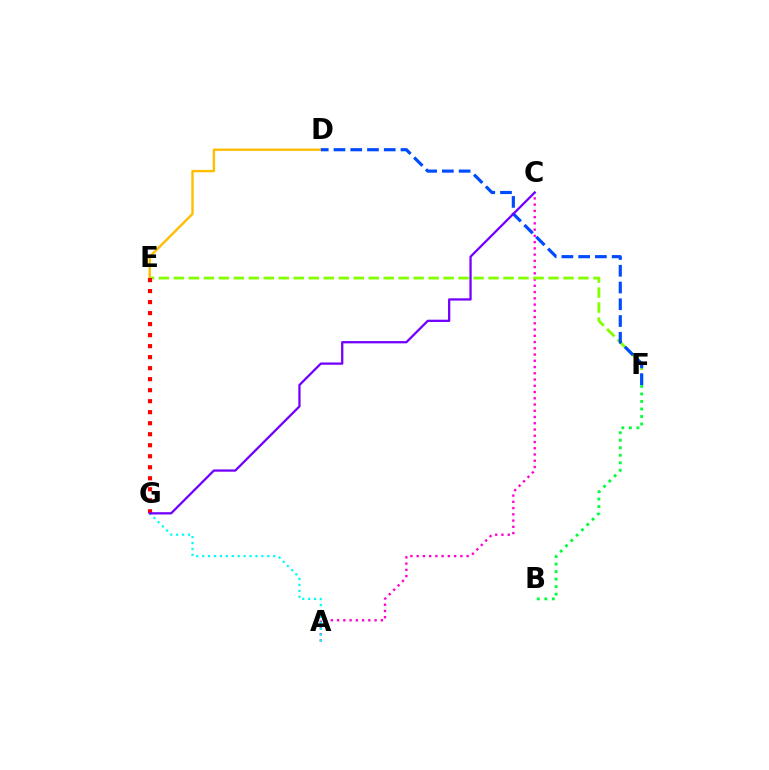{('A', 'C'): [{'color': '#ff00cf', 'line_style': 'dotted', 'thickness': 1.7}], ('A', 'G'): [{'color': '#00fff6', 'line_style': 'dotted', 'thickness': 1.61}], ('E', 'F'): [{'color': '#84ff00', 'line_style': 'dashed', 'thickness': 2.04}], ('B', 'F'): [{'color': '#00ff39', 'line_style': 'dotted', 'thickness': 2.04}], ('D', 'E'): [{'color': '#ffbd00', 'line_style': 'solid', 'thickness': 1.71}], ('E', 'G'): [{'color': '#ff0000', 'line_style': 'dotted', 'thickness': 2.99}], ('D', 'F'): [{'color': '#004bff', 'line_style': 'dashed', 'thickness': 2.28}], ('C', 'G'): [{'color': '#7200ff', 'line_style': 'solid', 'thickness': 1.64}]}